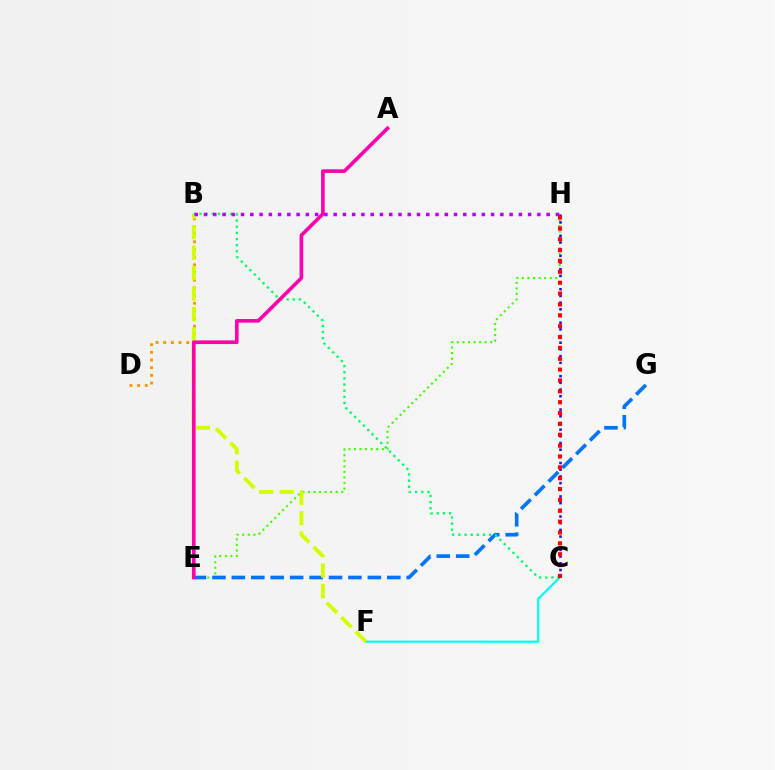{('C', 'F'): [{'color': '#00fff6', 'line_style': 'solid', 'thickness': 1.6}], ('B', 'D'): [{'color': '#ff9400', 'line_style': 'dotted', 'thickness': 2.09}], ('E', 'H'): [{'color': '#3dff00', 'line_style': 'dotted', 'thickness': 1.51}], ('E', 'G'): [{'color': '#0074ff', 'line_style': 'dashed', 'thickness': 2.64}], ('B', 'F'): [{'color': '#d1ff00', 'line_style': 'dashed', 'thickness': 2.78}], ('B', 'C'): [{'color': '#00ff5c', 'line_style': 'dotted', 'thickness': 1.67}], ('C', 'H'): [{'color': '#2500ff', 'line_style': 'dotted', 'thickness': 1.82}, {'color': '#ff0000', 'line_style': 'dotted', 'thickness': 2.95}], ('A', 'E'): [{'color': '#ff00ac', 'line_style': 'solid', 'thickness': 2.62}], ('B', 'H'): [{'color': '#b900ff', 'line_style': 'dotted', 'thickness': 2.52}]}